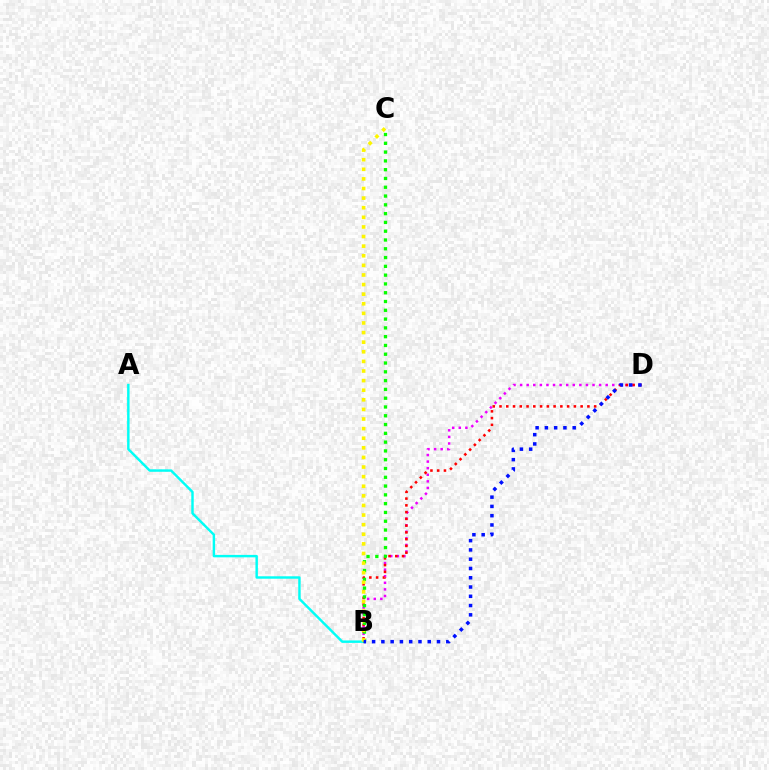{('A', 'B'): [{'color': '#00fff6', 'line_style': 'solid', 'thickness': 1.76}], ('B', 'D'): [{'color': '#ee00ff', 'line_style': 'dotted', 'thickness': 1.79}, {'color': '#ff0000', 'line_style': 'dotted', 'thickness': 1.84}, {'color': '#0010ff', 'line_style': 'dotted', 'thickness': 2.52}], ('B', 'C'): [{'color': '#08ff00', 'line_style': 'dotted', 'thickness': 2.39}, {'color': '#fcf500', 'line_style': 'dotted', 'thickness': 2.61}]}